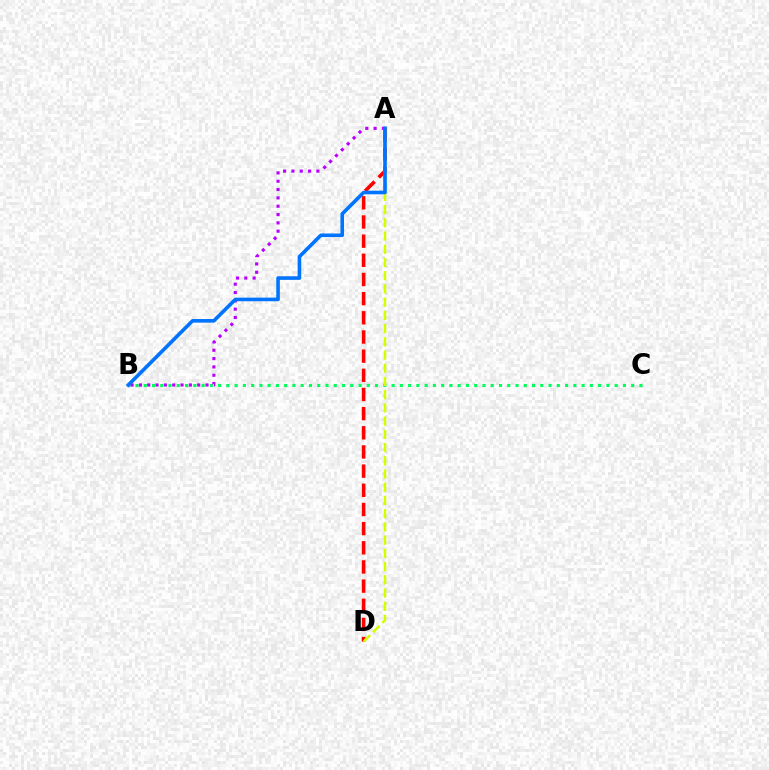{('B', 'C'): [{'color': '#00ff5c', 'line_style': 'dotted', 'thickness': 2.24}], ('A', 'D'): [{'color': '#ff0000', 'line_style': 'dashed', 'thickness': 2.6}, {'color': '#d1ff00', 'line_style': 'dashed', 'thickness': 1.8}], ('A', 'B'): [{'color': '#b900ff', 'line_style': 'dotted', 'thickness': 2.26}, {'color': '#0074ff', 'line_style': 'solid', 'thickness': 2.6}]}